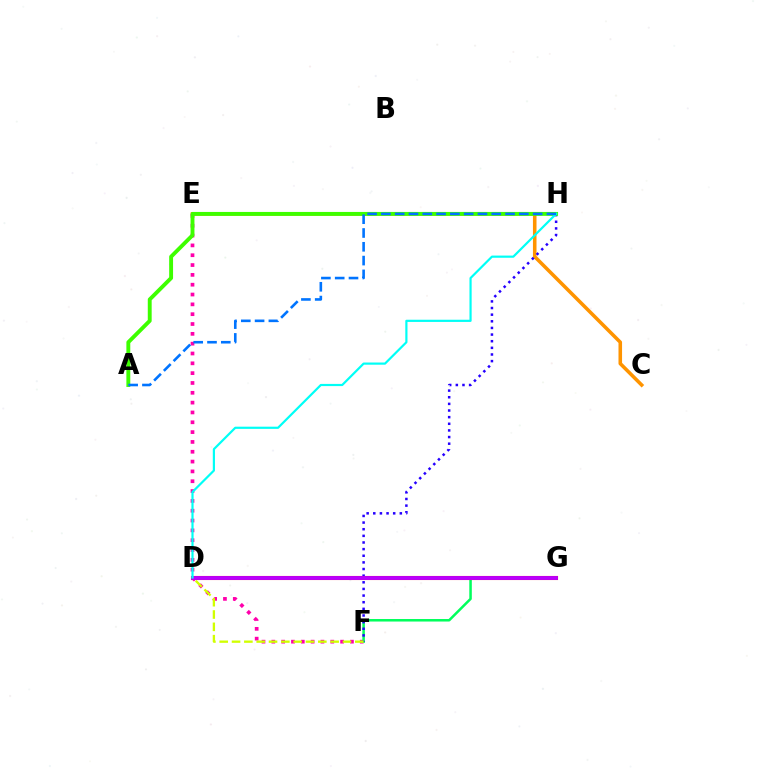{('C', 'E'): [{'color': '#ff9400', 'line_style': 'solid', 'thickness': 2.57}], ('E', 'F'): [{'color': '#ff00ac', 'line_style': 'dotted', 'thickness': 2.67}], ('F', 'G'): [{'color': '#00ff5c', 'line_style': 'solid', 'thickness': 1.81}], ('F', 'H'): [{'color': '#2500ff', 'line_style': 'dotted', 'thickness': 1.8}], ('D', 'F'): [{'color': '#d1ff00', 'line_style': 'dashed', 'thickness': 1.67}], ('A', 'H'): [{'color': '#3dff00', 'line_style': 'solid', 'thickness': 2.8}, {'color': '#0074ff', 'line_style': 'dashed', 'thickness': 1.87}], ('D', 'G'): [{'color': '#ff0000', 'line_style': 'solid', 'thickness': 2.94}, {'color': '#b900ff', 'line_style': 'solid', 'thickness': 2.77}], ('D', 'H'): [{'color': '#00fff6', 'line_style': 'solid', 'thickness': 1.58}]}